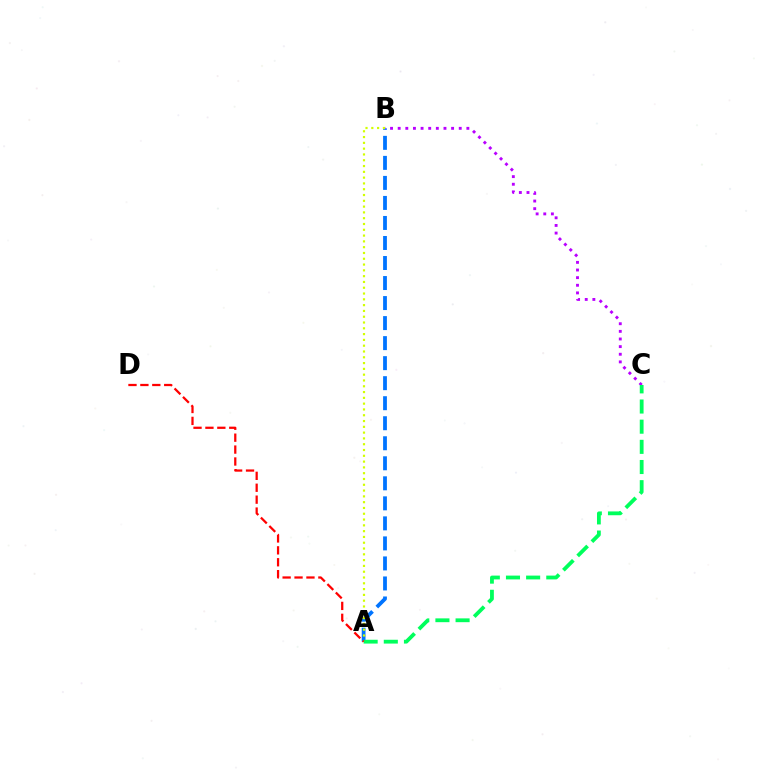{('A', 'B'): [{'color': '#0074ff', 'line_style': 'dashed', 'thickness': 2.72}, {'color': '#d1ff00', 'line_style': 'dotted', 'thickness': 1.57}], ('B', 'C'): [{'color': '#b900ff', 'line_style': 'dotted', 'thickness': 2.07}], ('A', 'C'): [{'color': '#00ff5c', 'line_style': 'dashed', 'thickness': 2.74}], ('A', 'D'): [{'color': '#ff0000', 'line_style': 'dashed', 'thickness': 1.62}]}